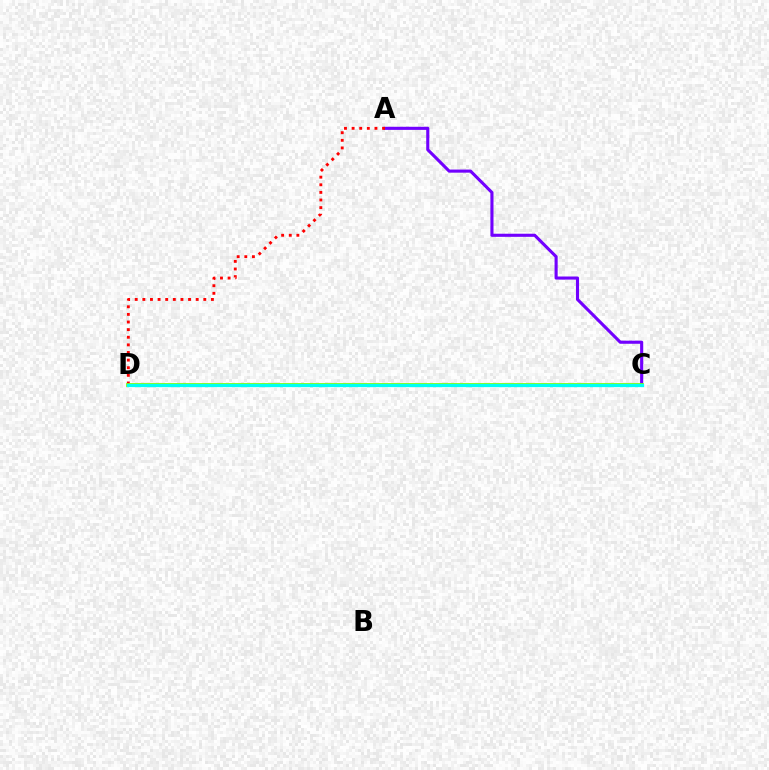{('A', 'C'): [{'color': '#7200ff', 'line_style': 'solid', 'thickness': 2.24}], ('A', 'D'): [{'color': '#ff0000', 'line_style': 'dotted', 'thickness': 2.07}], ('C', 'D'): [{'color': '#84ff00', 'line_style': 'solid', 'thickness': 2.72}, {'color': '#00fff6', 'line_style': 'solid', 'thickness': 2.34}]}